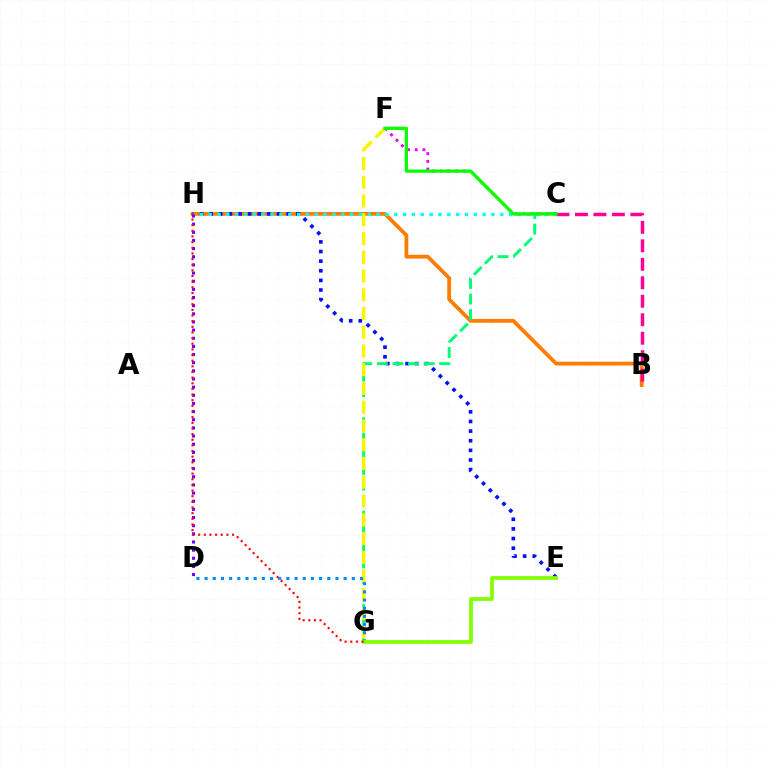{('B', 'H'): [{'color': '#ff7c00', 'line_style': 'solid', 'thickness': 2.72}], ('E', 'H'): [{'color': '#0010ff', 'line_style': 'dotted', 'thickness': 2.62}], ('B', 'C'): [{'color': '#ff0094', 'line_style': 'dashed', 'thickness': 2.51}], ('C', 'G'): [{'color': '#00ff74', 'line_style': 'dashed', 'thickness': 2.12}], ('C', 'F'): [{'color': '#ee00ff', 'line_style': 'dotted', 'thickness': 2.1}, {'color': '#08ff00', 'line_style': 'solid', 'thickness': 2.35}], ('F', 'G'): [{'color': '#fcf500', 'line_style': 'dashed', 'thickness': 2.55}], ('D', 'G'): [{'color': '#008cff', 'line_style': 'dotted', 'thickness': 2.22}], ('C', 'H'): [{'color': '#00fff6', 'line_style': 'dotted', 'thickness': 2.4}], ('E', 'G'): [{'color': '#84ff00', 'line_style': 'solid', 'thickness': 2.71}], ('D', 'H'): [{'color': '#7200ff', 'line_style': 'dotted', 'thickness': 2.21}], ('G', 'H'): [{'color': '#ff0000', 'line_style': 'dotted', 'thickness': 1.53}]}